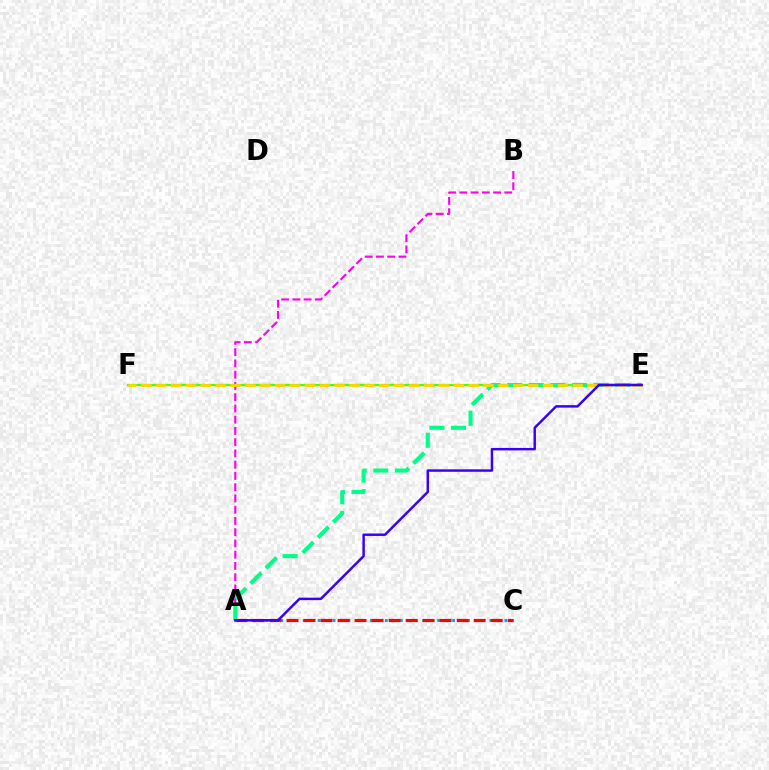{('A', 'C'): [{'color': '#009eff', 'line_style': 'dotted', 'thickness': 2.03}, {'color': '#ff0000', 'line_style': 'dashed', 'thickness': 2.31}], ('A', 'B'): [{'color': '#ff00ed', 'line_style': 'dashed', 'thickness': 1.53}], ('E', 'F'): [{'color': '#4fff00', 'line_style': 'solid', 'thickness': 1.67}, {'color': '#ffd500', 'line_style': 'dashed', 'thickness': 2.02}], ('A', 'E'): [{'color': '#00ff86', 'line_style': 'dashed', 'thickness': 2.93}, {'color': '#3700ff', 'line_style': 'solid', 'thickness': 1.78}]}